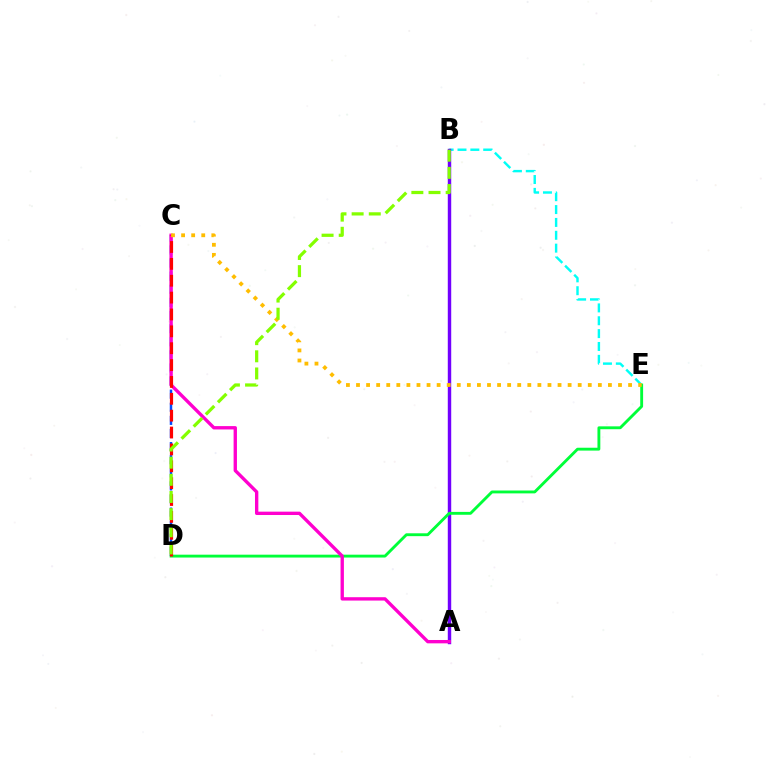{('B', 'E'): [{'color': '#00fff6', 'line_style': 'dashed', 'thickness': 1.75}], ('C', 'D'): [{'color': '#004bff', 'line_style': 'dashed', 'thickness': 1.78}, {'color': '#ff0000', 'line_style': 'dashed', 'thickness': 2.29}], ('A', 'B'): [{'color': '#7200ff', 'line_style': 'solid', 'thickness': 2.47}], ('D', 'E'): [{'color': '#00ff39', 'line_style': 'solid', 'thickness': 2.06}], ('A', 'C'): [{'color': '#ff00cf', 'line_style': 'solid', 'thickness': 2.41}], ('C', 'E'): [{'color': '#ffbd00', 'line_style': 'dotted', 'thickness': 2.74}], ('B', 'D'): [{'color': '#84ff00', 'line_style': 'dashed', 'thickness': 2.33}]}